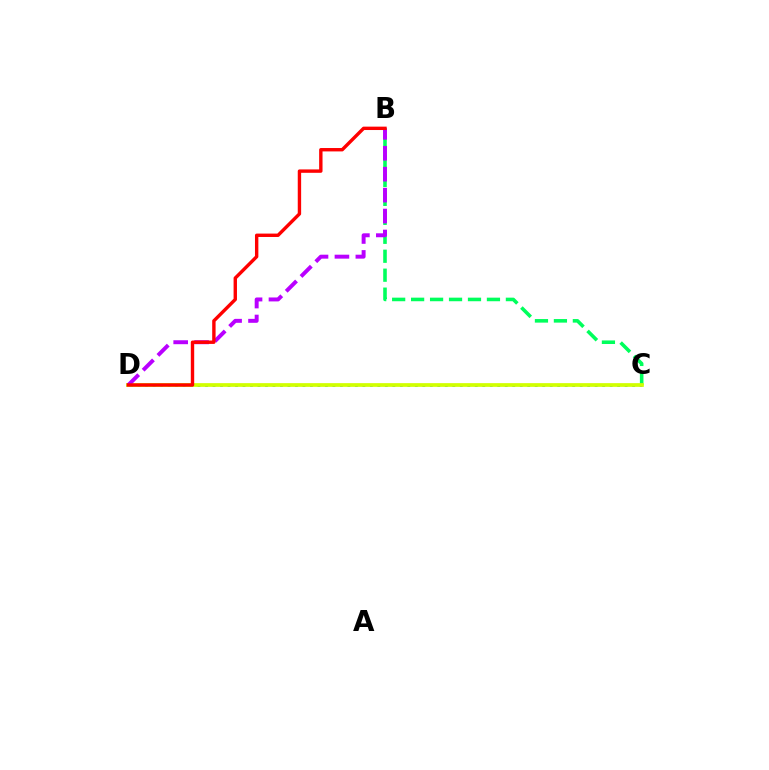{('B', 'C'): [{'color': '#00ff5c', 'line_style': 'dashed', 'thickness': 2.58}], ('C', 'D'): [{'color': '#0074ff', 'line_style': 'dotted', 'thickness': 2.04}, {'color': '#d1ff00', 'line_style': 'solid', 'thickness': 2.68}], ('B', 'D'): [{'color': '#b900ff', 'line_style': 'dashed', 'thickness': 2.84}, {'color': '#ff0000', 'line_style': 'solid', 'thickness': 2.44}]}